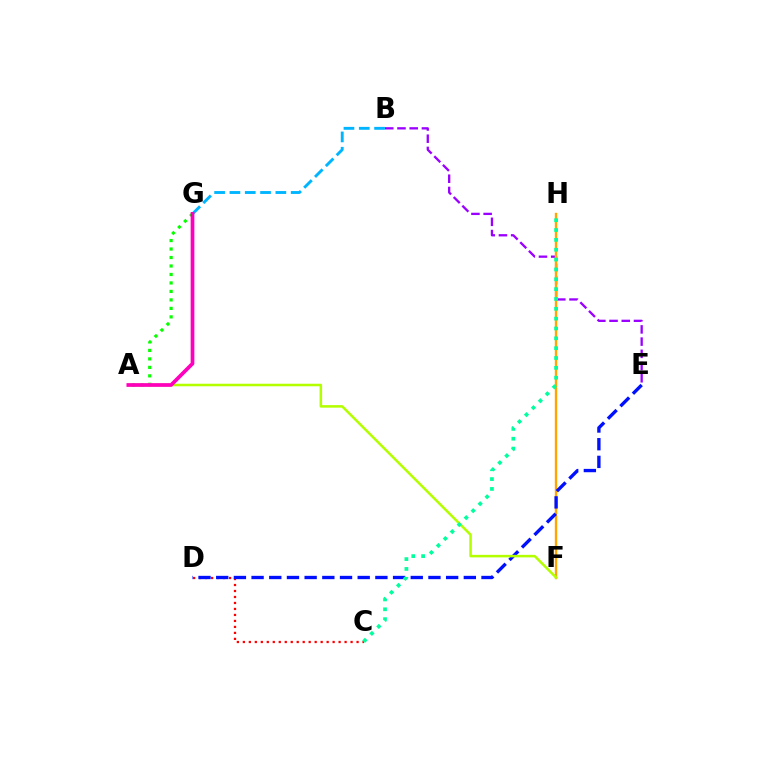{('C', 'D'): [{'color': '#ff0000', 'line_style': 'dotted', 'thickness': 1.63}], ('B', 'E'): [{'color': '#9b00ff', 'line_style': 'dashed', 'thickness': 1.66}], ('F', 'H'): [{'color': '#ffa500', 'line_style': 'solid', 'thickness': 1.72}], ('D', 'E'): [{'color': '#0010ff', 'line_style': 'dashed', 'thickness': 2.4}], ('B', 'G'): [{'color': '#00b5ff', 'line_style': 'dashed', 'thickness': 2.08}], ('A', 'G'): [{'color': '#08ff00', 'line_style': 'dotted', 'thickness': 2.3}, {'color': '#ff00bd', 'line_style': 'solid', 'thickness': 2.67}], ('A', 'F'): [{'color': '#b3ff00', 'line_style': 'solid', 'thickness': 1.82}], ('C', 'H'): [{'color': '#00ff9d', 'line_style': 'dotted', 'thickness': 2.67}]}